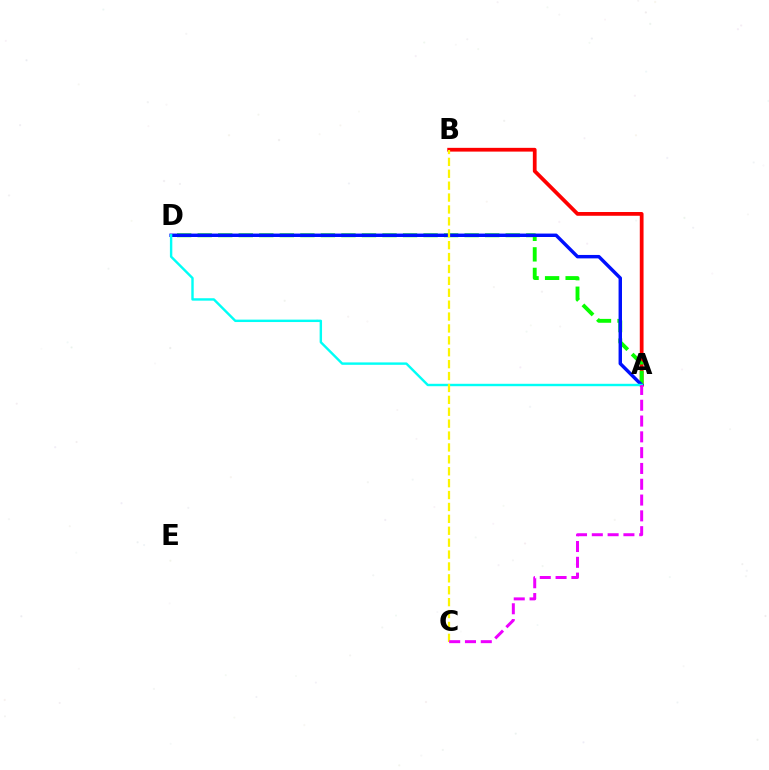{('A', 'B'): [{'color': '#ff0000', 'line_style': 'solid', 'thickness': 2.71}], ('A', 'D'): [{'color': '#08ff00', 'line_style': 'dashed', 'thickness': 2.79}, {'color': '#0010ff', 'line_style': 'solid', 'thickness': 2.47}, {'color': '#00fff6', 'line_style': 'solid', 'thickness': 1.74}], ('B', 'C'): [{'color': '#fcf500', 'line_style': 'dashed', 'thickness': 1.62}], ('A', 'C'): [{'color': '#ee00ff', 'line_style': 'dashed', 'thickness': 2.15}]}